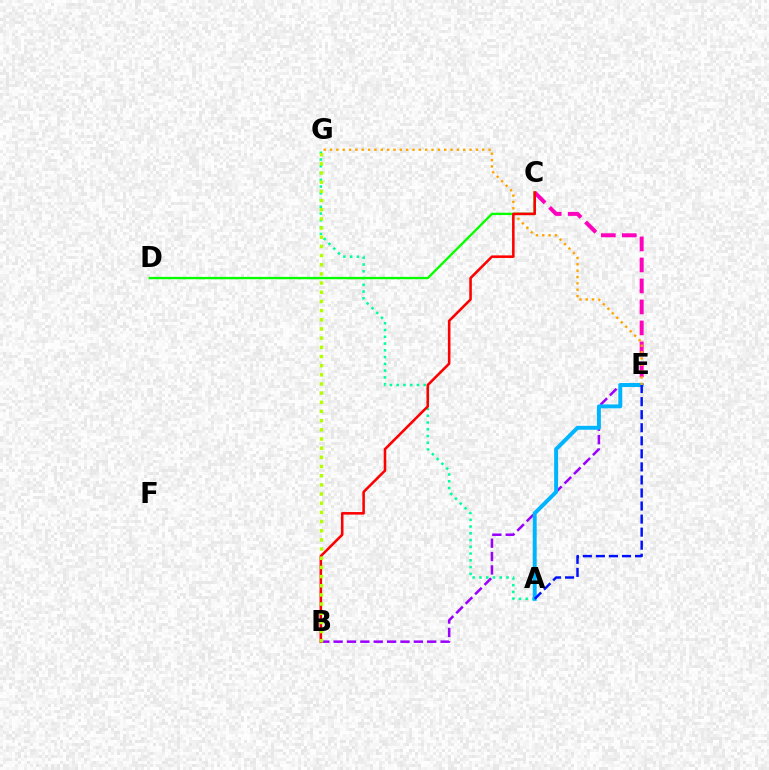{('B', 'E'): [{'color': '#9b00ff', 'line_style': 'dashed', 'thickness': 1.82}], ('C', 'E'): [{'color': '#ff00bd', 'line_style': 'dashed', 'thickness': 2.85}], ('A', 'G'): [{'color': '#00ff9d', 'line_style': 'dotted', 'thickness': 1.84}], ('A', 'E'): [{'color': '#00b5ff', 'line_style': 'solid', 'thickness': 2.84}, {'color': '#0010ff', 'line_style': 'dashed', 'thickness': 1.77}], ('C', 'D'): [{'color': '#08ff00', 'line_style': 'solid', 'thickness': 1.69}], ('E', 'G'): [{'color': '#ffa500', 'line_style': 'dotted', 'thickness': 1.72}], ('B', 'C'): [{'color': '#ff0000', 'line_style': 'solid', 'thickness': 1.85}], ('B', 'G'): [{'color': '#b3ff00', 'line_style': 'dotted', 'thickness': 2.49}]}